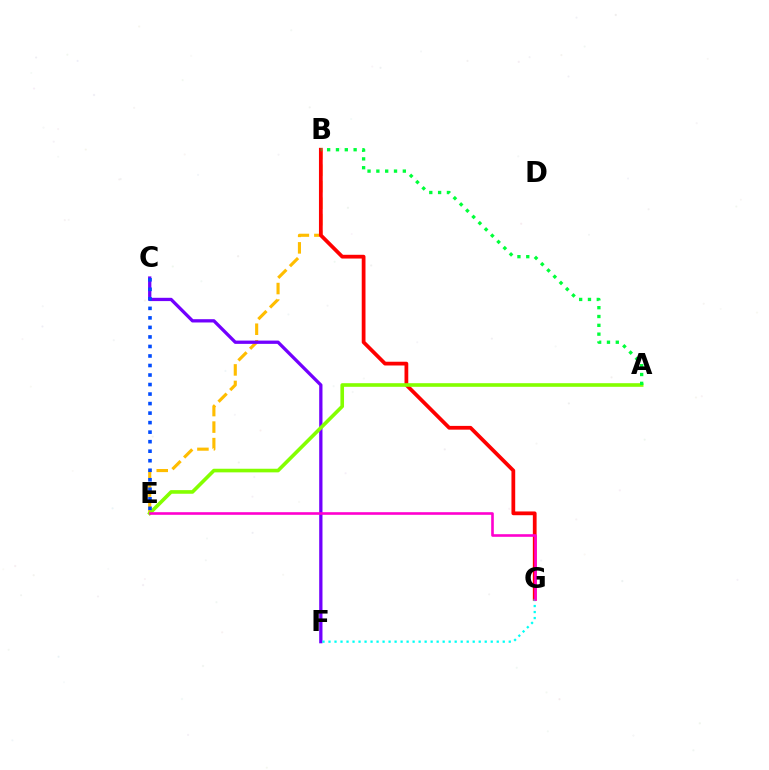{('B', 'E'): [{'color': '#ffbd00', 'line_style': 'dashed', 'thickness': 2.24}], ('C', 'F'): [{'color': '#7200ff', 'line_style': 'solid', 'thickness': 2.37}], ('B', 'G'): [{'color': '#ff0000', 'line_style': 'solid', 'thickness': 2.71}], ('A', 'E'): [{'color': '#84ff00', 'line_style': 'solid', 'thickness': 2.6}], ('C', 'E'): [{'color': '#004bff', 'line_style': 'dotted', 'thickness': 2.59}], ('F', 'G'): [{'color': '#00fff6', 'line_style': 'dotted', 'thickness': 1.63}], ('E', 'G'): [{'color': '#ff00cf', 'line_style': 'solid', 'thickness': 1.89}], ('A', 'B'): [{'color': '#00ff39', 'line_style': 'dotted', 'thickness': 2.4}]}